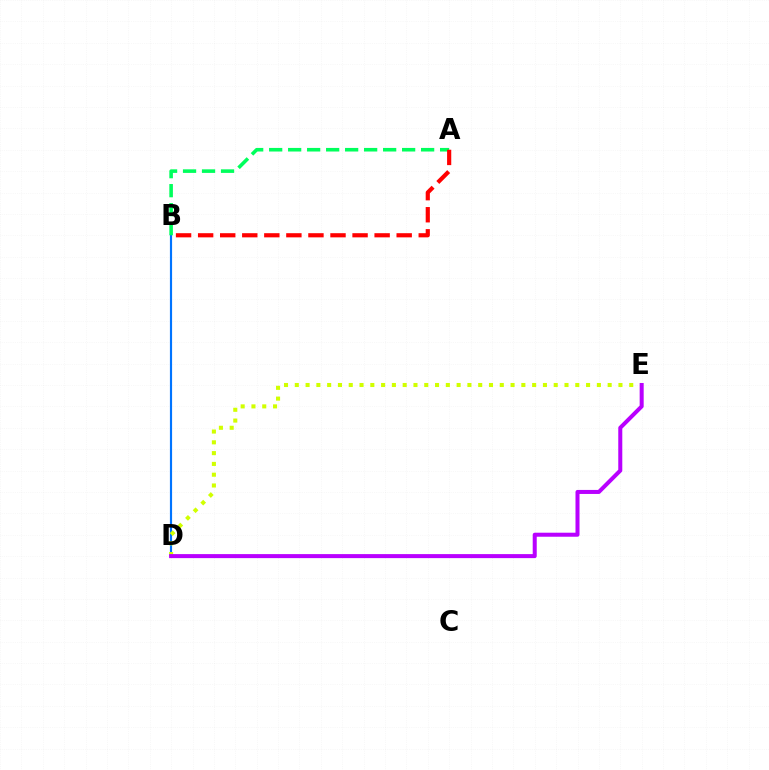{('B', 'D'): [{'color': '#0074ff', 'line_style': 'solid', 'thickness': 1.57}], ('D', 'E'): [{'color': '#d1ff00', 'line_style': 'dotted', 'thickness': 2.93}, {'color': '#b900ff', 'line_style': 'solid', 'thickness': 2.89}], ('A', 'B'): [{'color': '#00ff5c', 'line_style': 'dashed', 'thickness': 2.58}, {'color': '#ff0000', 'line_style': 'dashed', 'thickness': 3.0}]}